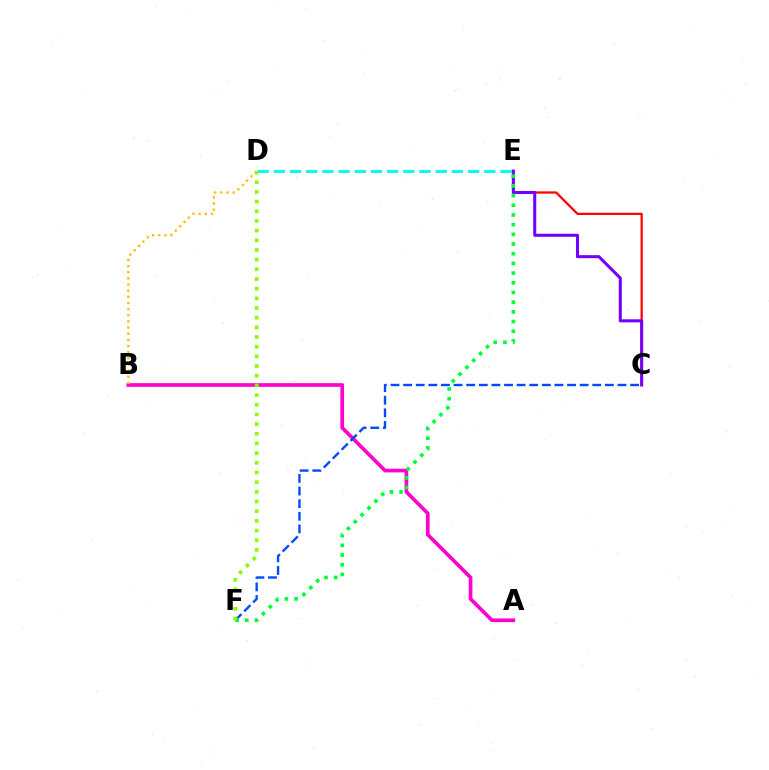{('A', 'B'): [{'color': '#ff00cf', 'line_style': 'solid', 'thickness': 2.64}], ('C', 'E'): [{'color': '#ff0000', 'line_style': 'solid', 'thickness': 1.62}, {'color': '#7200ff', 'line_style': 'solid', 'thickness': 2.19}], ('B', 'D'): [{'color': '#ffbd00', 'line_style': 'dotted', 'thickness': 1.67}], ('D', 'E'): [{'color': '#00fff6', 'line_style': 'dashed', 'thickness': 2.2}], ('C', 'F'): [{'color': '#004bff', 'line_style': 'dashed', 'thickness': 1.71}], ('E', 'F'): [{'color': '#00ff39', 'line_style': 'dotted', 'thickness': 2.63}], ('D', 'F'): [{'color': '#84ff00', 'line_style': 'dotted', 'thickness': 2.63}]}